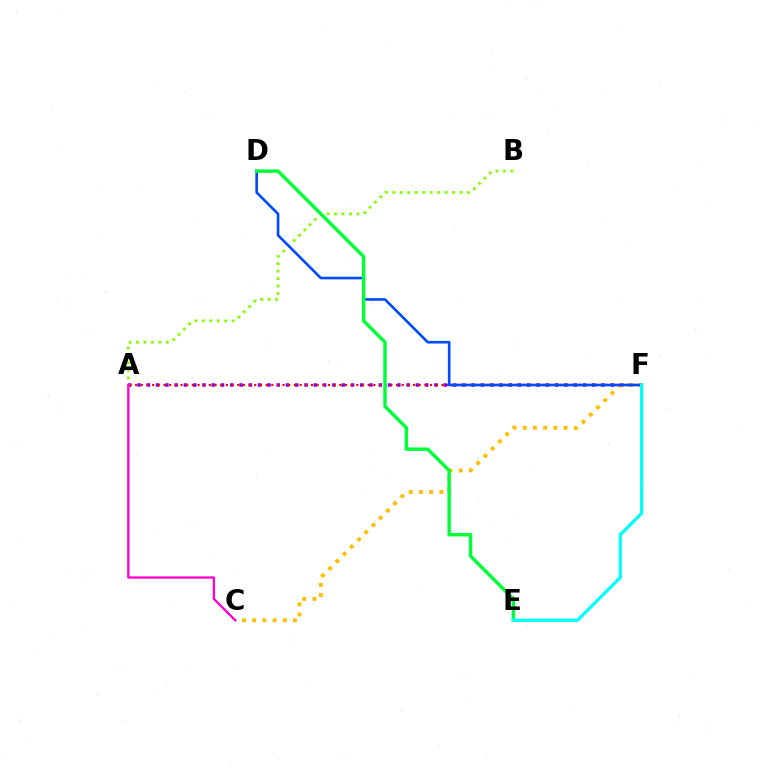{('A', 'F'): [{'color': '#7200ff', 'line_style': 'dotted', 'thickness': 2.52}, {'color': '#ff0000', 'line_style': 'dotted', 'thickness': 1.54}], ('A', 'B'): [{'color': '#84ff00', 'line_style': 'dotted', 'thickness': 2.03}], ('C', 'F'): [{'color': '#ffbd00', 'line_style': 'dotted', 'thickness': 2.77}], ('A', 'C'): [{'color': '#ff00cf', 'line_style': 'solid', 'thickness': 1.66}], ('D', 'F'): [{'color': '#004bff', 'line_style': 'solid', 'thickness': 1.89}], ('D', 'E'): [{'color': '#00ff39', 'line_style': 'solid', 'thickness': 2.47}], ('E', 'F'): [{'color': '#00fff6', 'line_style': 'solid', 'thickness': 2.33}]}